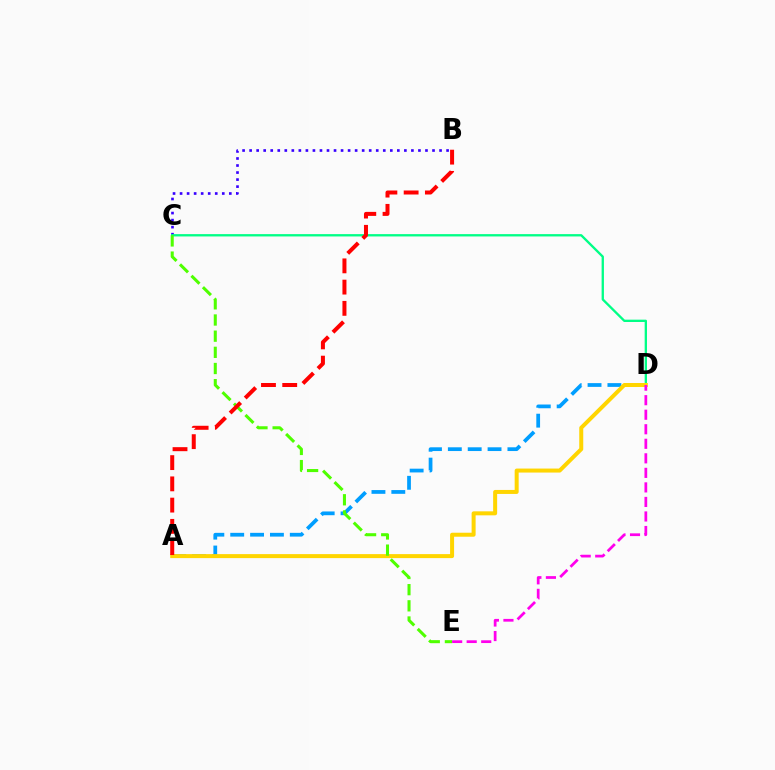{('A', 'D'): [{'color': '#009eff', 'line_style': 'dashed', 'thickness': 2.7}, {'color': '#ffd500', 'line_style': 'solid', 'thickness': 2.88}], ('B', 'C'): [{'color': '#3700ff', 'line_style': 'dotted', 'thickness': 1.91}], ('C', 'D'): [{'color': '#00ff86', 'line_style': 'solid', 'thickness': 1.68}], ('C', 'E'): [{'color': '#4fff00', 'line_style': 'dashed', 'thickness': 2.2}], ('A', 'B'): [{'color': '#ff0000', 'line_style': 'dashed', 'thickness': 2.89}], ('D', 'E'): [{'color': '#ff00ed', 'line_style': 'dashed', 'thickness': 1.97}]}